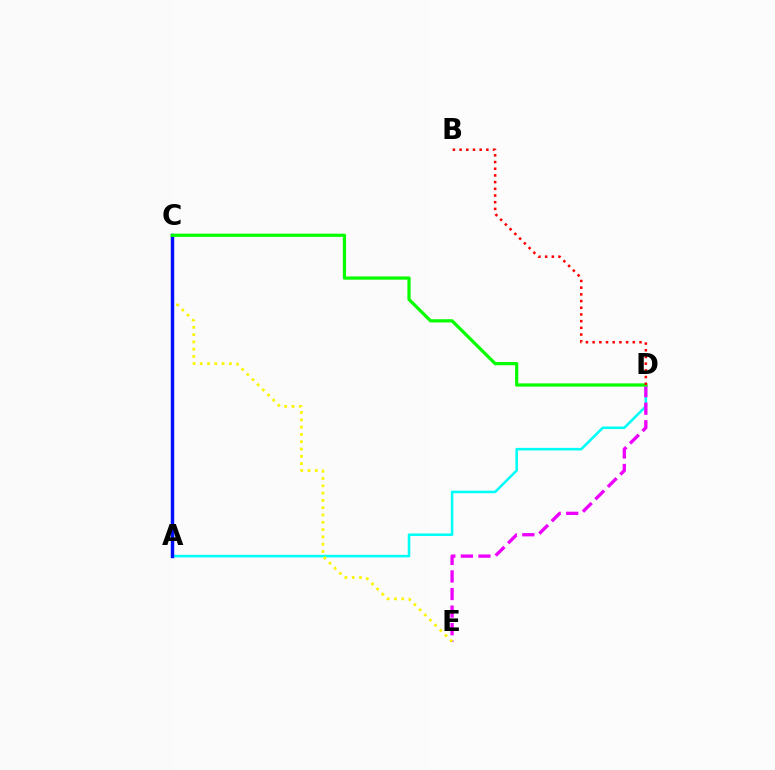{('A', 'D'): [{'color': '#00fff6', 'line_style': 'solid', 'thickness': 1.85}], ('D', 'E'): [{'color': '#ee00ff', 'line_style': 'dashed', 'thickness': 2.39}], ('C', 'E'): [{'color': '#fcf500', 'line_style': 'dotted', 'thickness': 1.98}], ('A', 'C'): [{'color': '#0010ff', 'line_style': 'solid', 'thickness': 2.48}], ('C', 'D'): [{'color': '#08ff00', 'line_style': 'solid', 'thickness': 2.33}], ('B', 'D'): [{'color': '#ff0000', 'line_style': 'dotted', 'thickness': 1.82}]}